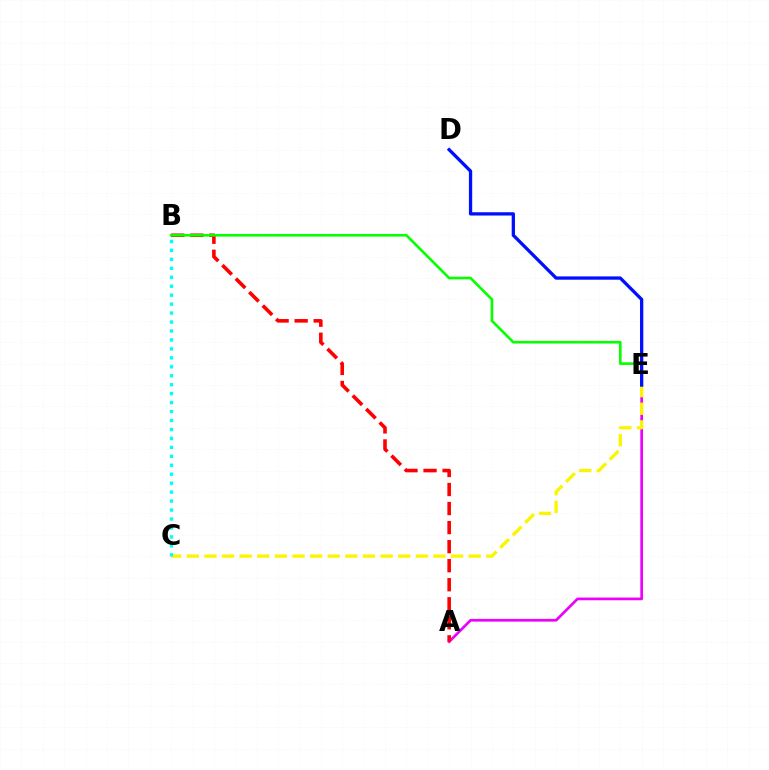{('A', 'E'): [{'color': '#ee00ff', 'line_style': 'solid', 'thickness': 1.94}], ('A', 'B'): [{'color': '#ff0000', 'line_style': 'dashed', 'thickness': 2.59}], ('C', 'E'): [{'color': '#fcf500', 'line_style': 'dashed', 'thickness': 2.39}], ('B', 'E'): [{'color': '#08ff00', 'line_style': 'solid', 'thickness': 1.9}], ('B', 'C'): [{'color': '#00fff6', 'line_style': 'dotted', 'thickness': 2.43}], ('D', 'E'): [{'color': '#0010ff', 'line_style': 'solid', 'thickness': 2.37}]}